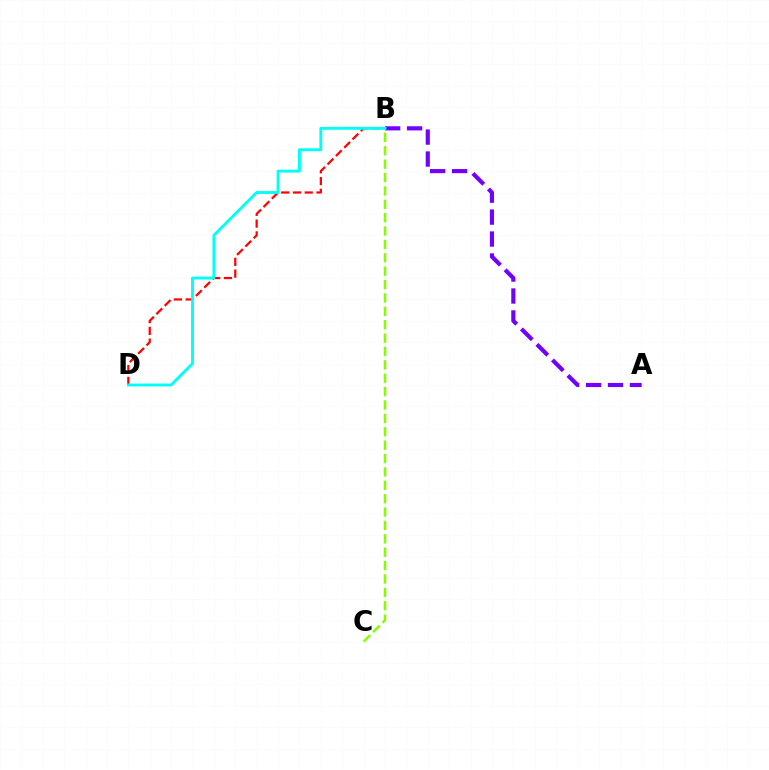{('A', 'B'): [{'color': '#7200ff', 'line_style': 'dashed', 'thickness': 2.98}], ('B', 'D'): [{'color': '#ff0000', 'line_style': 'dashed', 'thickness': 1.6}, {'color': '#00fff6', 'line_style': 'solid', 'thickness': 2.08}], ('B', 'C'): [{'color': '#84ff00', 'line_style': 'dashed', 'thickness': 1.82}]}